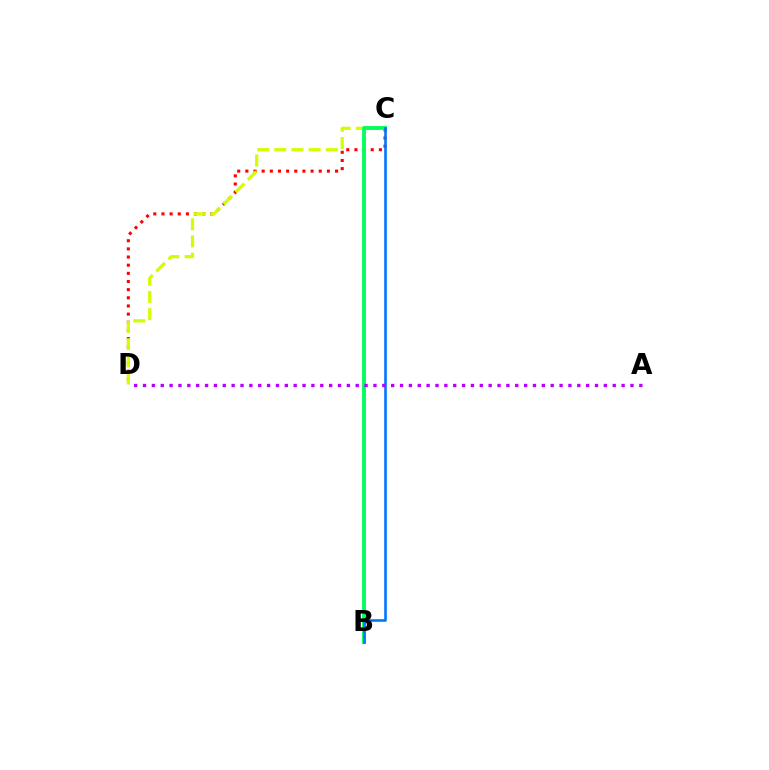{('C', 'D'): [{'color': '#ff0000', 'line_style': 'dotted', 'thickness': 2.22}, {'color': '#d1ff00', 'line_style': 'dashed', 'thickness': 2.33}], ('B', 'C'): [{'color': '#00ff5c', 'line_style': 'solid', 'thickness': 2.75}, {'color': '#0074ff', 'line_style': 'solid', 'thickness': 1.85}], ('A', 'D'): [{'color': '#b900ff', 'line_style': 'dotted', 'thickness': 2.41}]}